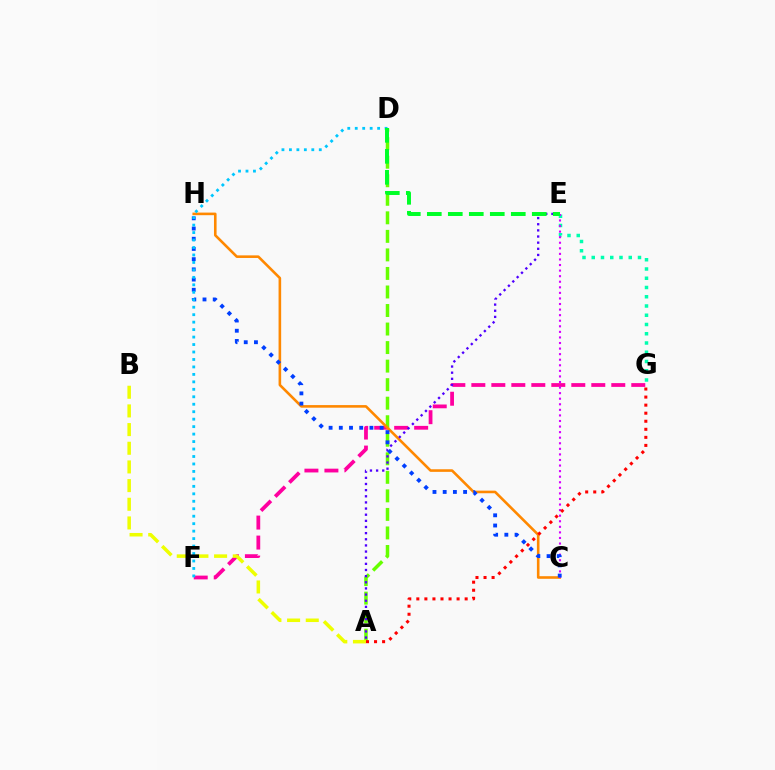{('F', 'G'): [{'color': '#ff00a0', 'line_style': 'dashed', 'thickness': 2.72}], ('E', 'G'): [{'color': '#00ffaf', 'line_style': 'dotted', 'thickness': 2.51}], ('A', 'D'): [{'color': '#66ff00', 'line_style': 'dashed', 'thickness': 2.52}], ('C', 'H'): [{'color': '#ff8800', 'line_style': 'solid', 'thickness': 1.87}, {'color': '#003fff', 'line_style': 'dotted', 'thickness': 2.77}], ('A', 'B'): [{'color': '#eeff00', 'line_style': 'dashed', 'thickness': 2.54}], ('A', 'E'): [{'color': '#4f00ff', 'line_style': 'dotted', 'thickness': 1.67}], ('C', 'E'): [{'color': '#d600ff', 'line_style': 'dotted', 'thickness': 1.51}], ('D', 'F'): [{'color': '#00c7ff', 'line_style': 'dotted', 'thickness': 2.03}], ('D', 'E'): [{'color': '#00ff27', 'line_style': 'dashed', 'thickness': 2.85}], ('A', 'G'): [{'color': '#ff0000', 'line_style': 'dotted', 'thickness': 2.19}]}